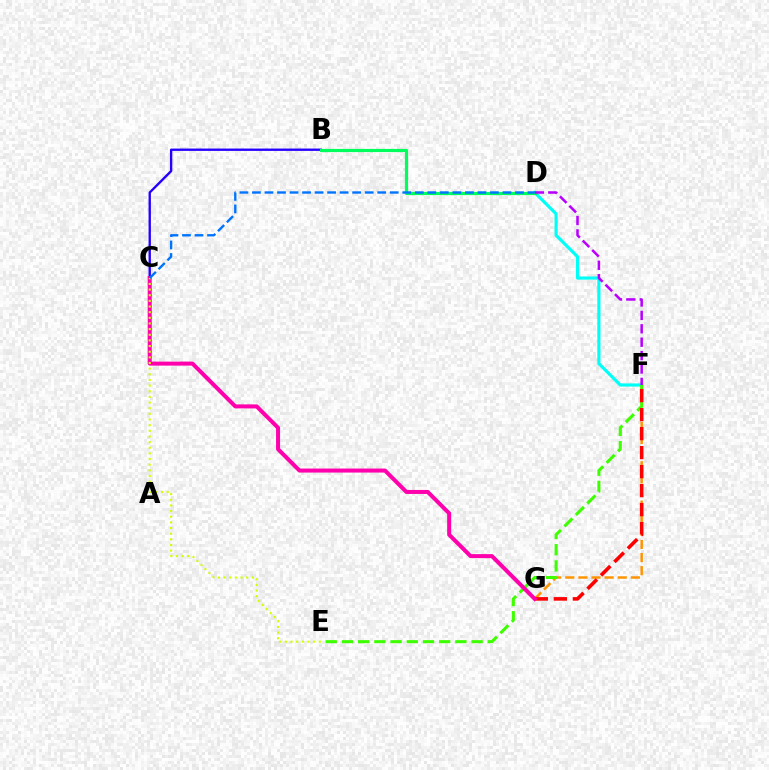{('F', 'G'): [{'color': '#ff9400', 'line_style': 'dashed', 'thickness': 1.78}, {'color': '#ff0000', 'line_style': 'dashed', 'thickness': 2.58}], ('D', 'F'): [{'color': '#00fff6', 'line_style': 'solid', 'thickness': 2.27}, {'color': '#b900ff', 'line_style': 'dashed', 'thickness': 1.82}], ('E', 'F'): [{'color': '#3dff00', 'line_style': 'dashed', 'thickness': 2.2}], ('B', 'C'): [{'color': '#2500ff', 'line_style': 'solid', 'thickness': 1.69}], ('B', 'D'): [{'color': '#00ff5c', 'line_style': 'solid', 'thickness': 2.29}], ('C', 'G'): [{'color': '#ff00ac', 'line_style': 'solid', 'thickness': 2.89}], ('C', 'E'): [{'color': '#d1ff00', 'line_style': 'dotted', 'thickness': 1.53}], ('C', 'D'): [{'color': '#0074ff', 'line_style': 'dashed', 'thickness': 1.7}]}